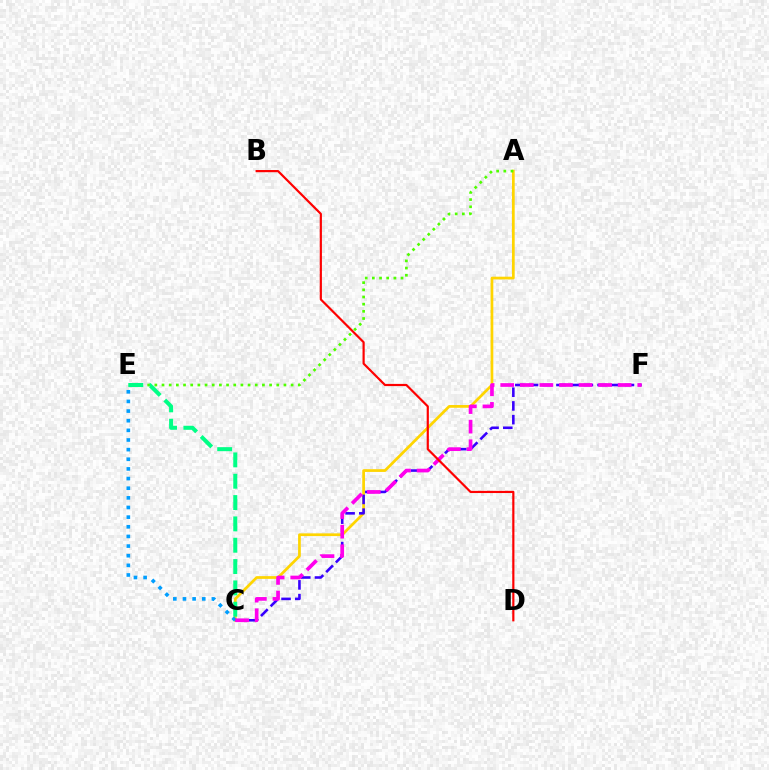{('A', 'C'): [{'color': '#ffd500', 'line_style': 'solid', 'thickness': 1.96}], ('A', 'E'): [{'color': '#4fff00', 'line_style': 'dotted', 'thickness': 1.95}], ('C', 'F'): [{'color': '#3700ff', 'line_style': 'dashed', 'thickness': 1.86}, {'color': '#ff00ed', 'line_style': 'dashed', 'thickness': 2.66}], ('C', 'E'): [{'color': '#00ff86', 'line_style': 'dashed', 'thickness': 2.9}, {'color': '#009eff', 'line_style': 'dotted', 'thickness': 2.62}], ('B', 'D'): [{'color': '#ff0000', 'line_style': 'solid', 'thickness': 1.57}]}